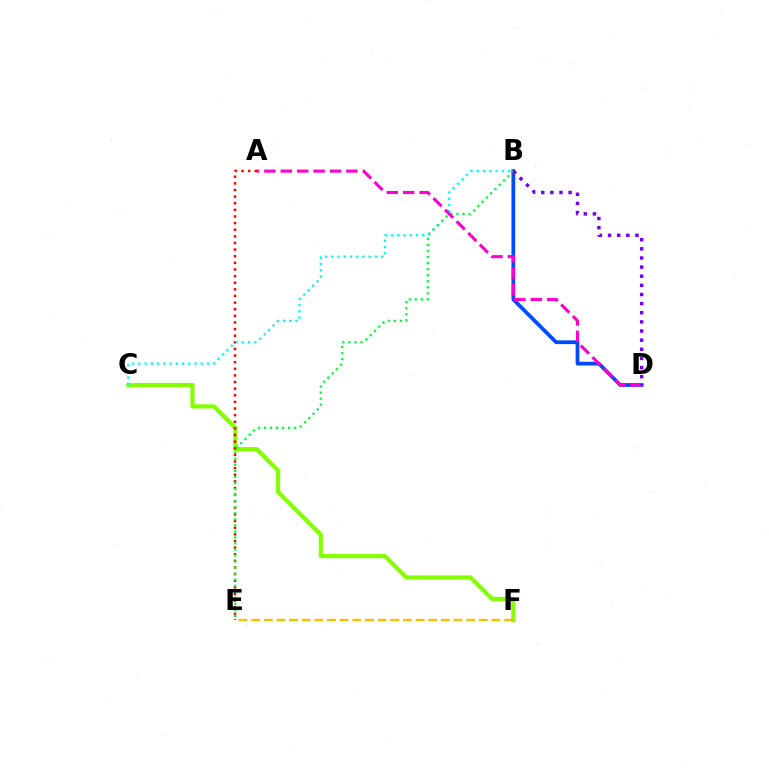{('C', 'F'): [{'color': '#84ff00', 'line_style': 'solid', 'thickness': 3.0}], ('A', 'E'): [{'color': '#ff0000', 'line_style': 'dotted', 'thickness': 1.8}], ('B', 'D'): [{'color': '#004bff', 'line_style': 'solid', 'thickness': 2.71}, {'color': '#7200ff', 'line_style': 'dotted', 'thickness': 2.48}], ('B', 'C'): [{'color': '#00fff6', 'line_style': 'dotted', 'thickness': 1.7}], ('B', 'E'): [{'color': '#00ff39', 'line_style': 'dotted', 'thickness': 1.64}], ('E', 'F'): [{'color': '#ffbd00', 'line_style': 'dashed', 'thickness': 1.72}], ('A', 'D'): [{'color': '#ff00cf', 'line_style': 'dashed', 'thickness': 2.23}]}